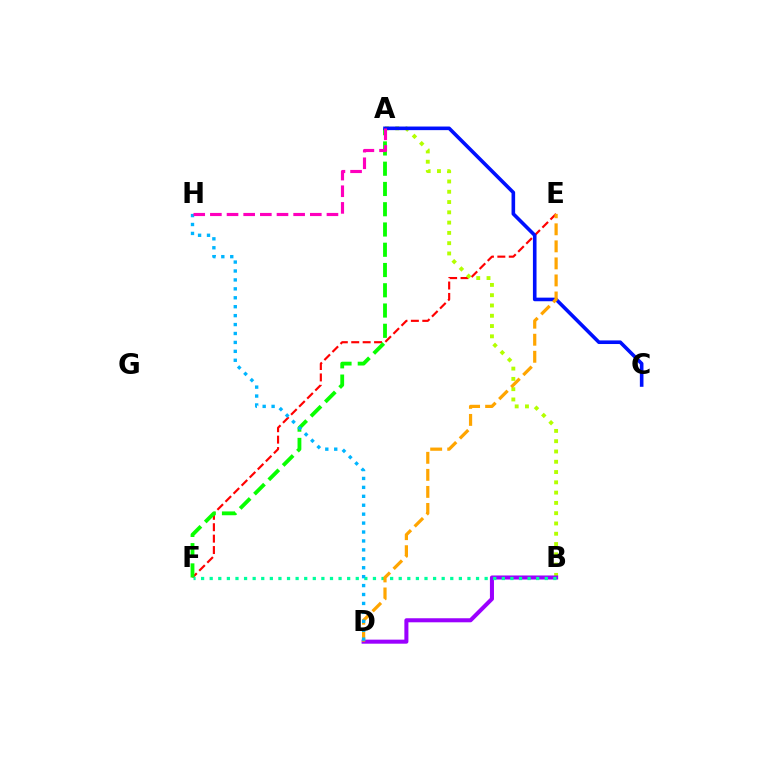{('E', 'F'): [{'color': '#ff0000', 'line_style': 'dashed', 'thickness': 1.55}], ('A', 'B'): [{'color': '#b3ff00', 'line_style': 'dotted', 'thickness': 2.79}], ('A', 'F'): [{'color': '#08ff00', 'line_style': 'dashed', 'thickness': 2.75}], ('A', 'C'): [{'color': '#0010ff', 'line_style': 'solid', 'thickness': 2.6}], ('B', 'D'): [{'color': '#9b00ff', 'line_style': 'solid', 'thickness': 2.91}], ('B', 'F'): [{'color': '#00ff9d', 'line_style': 'dotted', 'thickness': 2.33}], ('D', 'E'): [{'color': '#ffa500', 'line_style': 'dashed', 'thickness': 2.31}], ('D', 'H'): [{'color': '#00b5ff', 'line_style': 'dotted', 'thickness': 2.43}], ('A', 'H'): [{'color': '#ff00bd', 'line_style': 'dashed', 'thickness': 2.26}]}